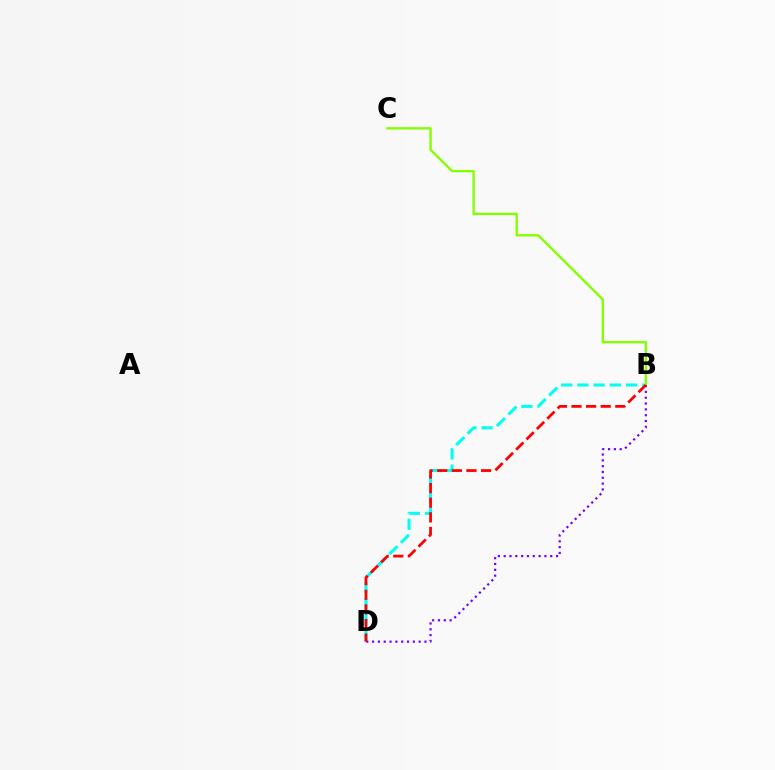{('B', 'D'): [{'color': '#00fff6', 'line_style': 'dashed', 'thickness': 2.2}, {'color': '#7200ff', 'line_style': 'dotted', 'thickness': 1.58}, {'color': '#ff0000', 'line_style': 'dashed', 'thickness': 1.99}], ('B', 'C'): [{'color': '#84ff00', 'line_style': 'solid', 'thickness': 1.69}]}